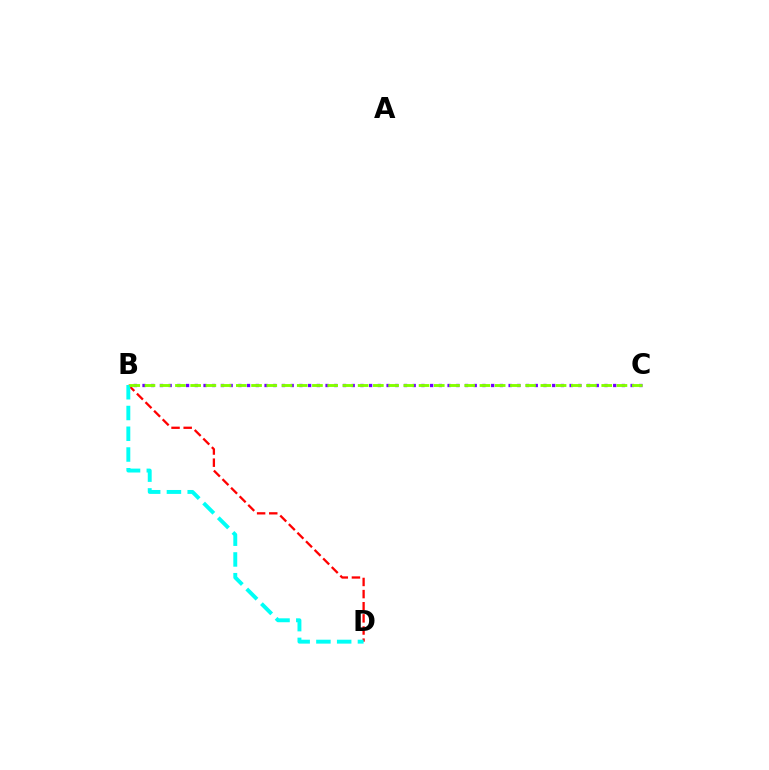{('B', 'D'): [{'color': '#ff0000', 'line_style': 'dashed', 'thickness': 1.65}, {'color': '#00fff6', 'line_style': 'dashed', 'thickness': 2.82}], ('B', 'C'): [{'color': '#7200ff', 'line_style': 'dotted', 'thickness': 2.37}, {'color': '#84ff00', 'line_style': 'dashed', 'thickness': 2.07}]}